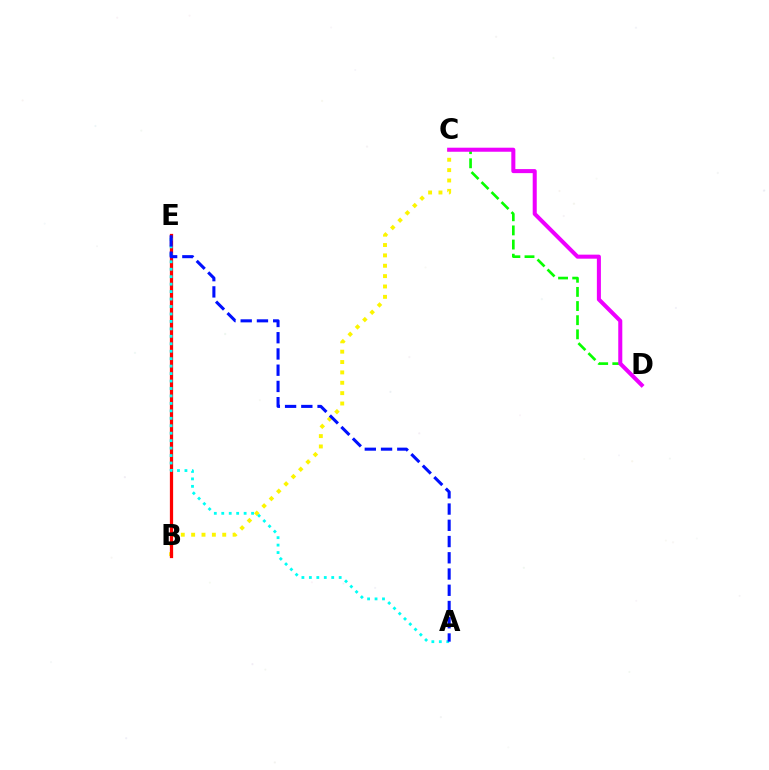{('B', 'C'): [{'color': '#fcf500', 'line_style': 'dotted', 'thickness': 2.82}], ('C', 'D'): [{'color': '#08ff00', 'line_style': 'dashed', 'thickness': 1.92}, {'color': '#ee00ff', 'line_style': 'solid', 'thickness': 2.91}], ('B', 'E'): [{'color': '#ff0000', 'line_style': 'solid', 'thickness': 2.33}], ('A', 'E'): [{'color': '#00fff6', 'line_style': 'dotted', 'thickness': 2.03}, {'color': '#0010ff', 'line_style': 'dashed', 'thickness': 2.21}]}